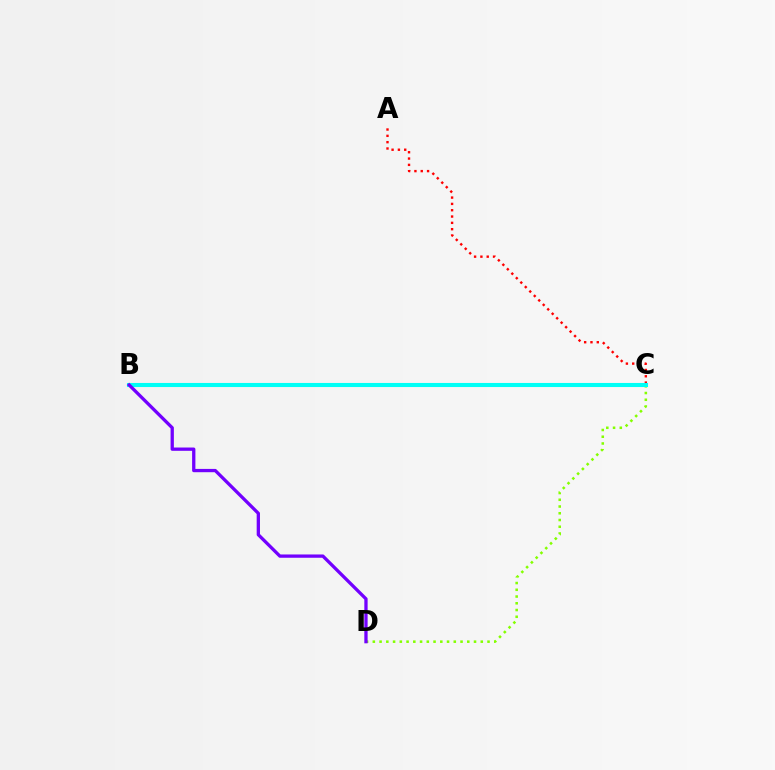{('A', 'C'): [{'color': '#ff0000', 'line_style': 'dotted', 'thickness': 1.72}], ('C', 'D'): [{'color': '#84ff00', 'line_style': 'dotted', 'thickness': 1.83}], ('B', 'C'): [{'color': '#00fff6', 'line_style': 'solid', 'thickness': 2.94}], ('B', 'D'): [{'color': '#7200ff', 'line_style': 'solid', 'thickness': 2.37}]}